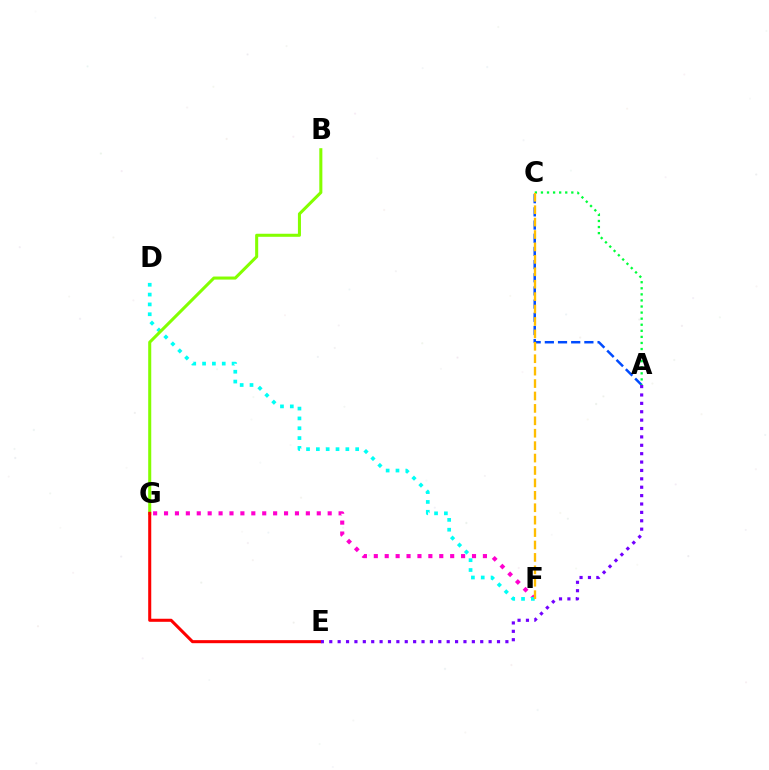{('F', 'G'): [{'color': '#ff00cf', 'line_style': 'dotted', 'thickness': 2.96}], ('A', 'C'): [{'color': '#004bff', 'line_style': 'dashed', 'thickness': 1.79}, {'color': '#00ff39', 'line_style': 'dotted', 'thickness': 1.65}], ('D', 'F'): [{'color': '#00fff6', 'line_style': 'dotted', 'thickness': 2.67}], ('B', 'G'): [{'color': '#84ff00', 'line_style': 'solid', 'thickness': 2.19}], ('E', 'G'): [{'color': '#ff0000', 'line_style': 'solid', 'thickness': 2.2}], ('A', 'E'): [{'color': '#7200ff', 'line_style': 'dotted', 'thickness': 2.28}], ('C', 'F'): [{'color': '#ffbd00', 'line_style': 'dashed', 'thickness': 1.69}]}